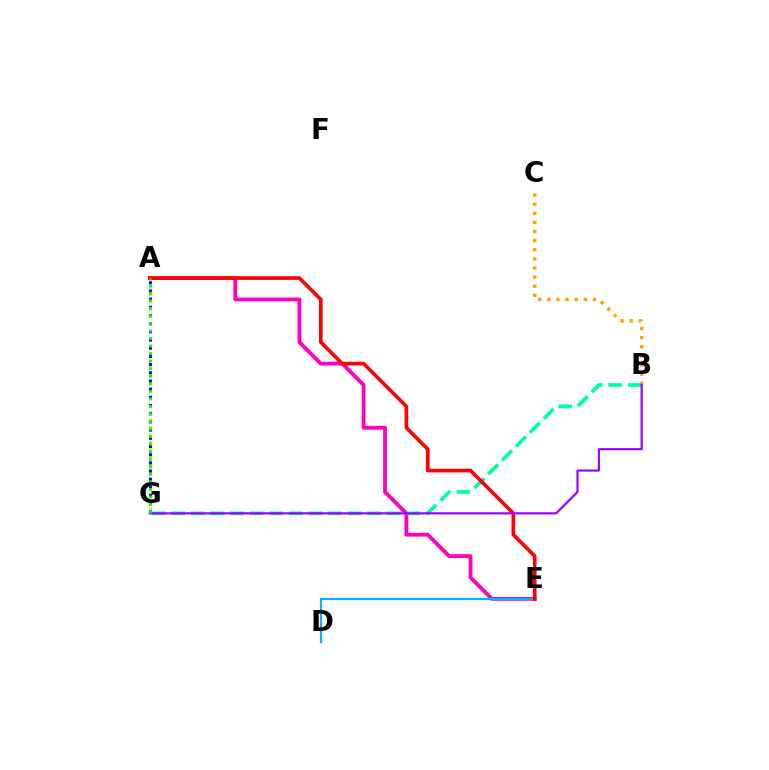{('A', 'G'): [{'color': '#b3ff00', 'line_style': 'dotted', 'thickness': 2.01}, {'color': '#0010ff', 'line_style': 'dotted', 'thickness': 2.22}, {'color': '#08ff00', 'line_style': 'dotted', 'thickness': 2.05}], ('B', 'C'): [{'color': '#ffa500', 'line_style': 'dotted', 'thickness': 2.48}], ('A', 'E'): [{'color': '#ff00bd', 'line_style': 'solid', 'thickness': 2.74}, {'color': '#ff0000', 'line_style': 'solid', 'thickness': 2.63}], ('D', 'E'): [{'color': '#00b5ff', 'line_style': 'solid', 'thickness': 1.6}], ('B', 'G'): [{'color': '#00ff9d', 'line_style': 'dashed', 'thickness': 2.66}, {'color': '#9b00ff', 'line_style': 'solid', 'thickness': 1.55}]}